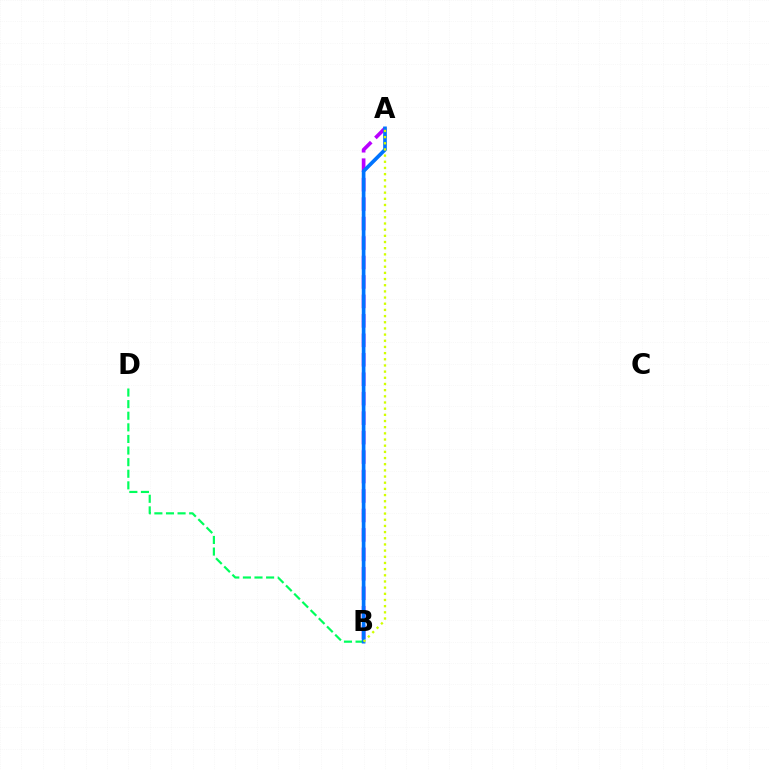{('A', 'B'): [{'color': '#ff0000', 'line_style': 'dotted', 'thickness': 1.85}, {'color': '#b900ff', 'line_style': 'dashed', 'thickness': 2.64}, {'color': '#0074ff', 'line_style': 'solid', 'thickness': 2.64}, {'color': '#d1ff00', 'line_style': 'dotted', 'thickness': 1.68}], ('B', 'D'): [{'color': '#00ff5c', 'line_style': 'dashed', 'thickness': 1.58}]}